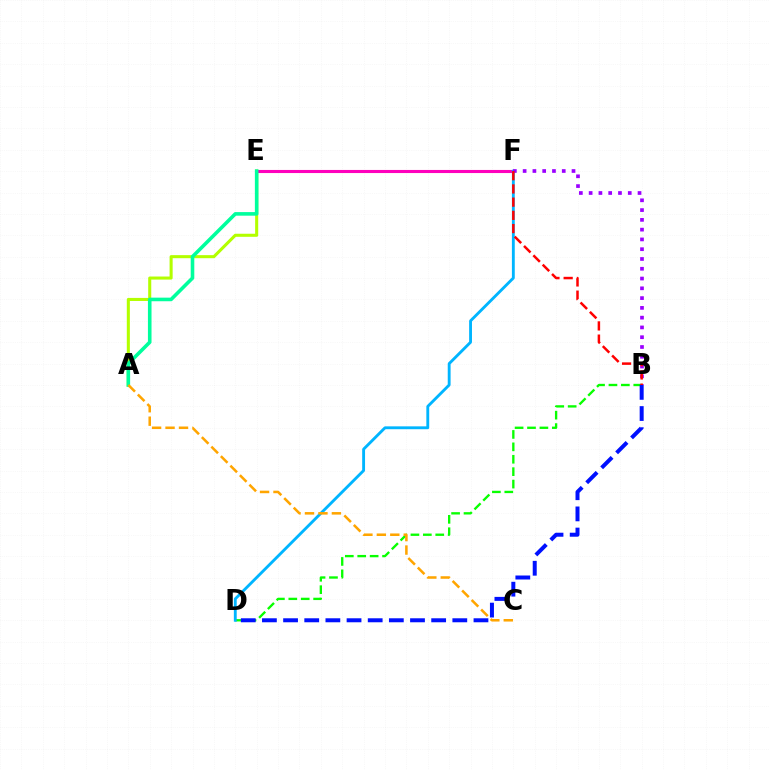{('A', 'E'): [{'color': '#b3ff00', 'line_style': 'solid', 'thickness': 2.21}, {'color': '#00ff9d', 'line_style': 'solid', 'thickness': 2.59}], ('B', 'D'): [{'color': '#08ff00', 'line_style': 'dashed', 'thickness': 1.69}, {'color': '#0010ff', 'line_style': 'dashed', 'thickness': 2.87}], ('E', 'F'): [{'color': '#ff00bd', 'line_style': 'solid', 'thickness': 2.23}], ('D', 'F'): [{'color': '#00b5ff', 'line_style': 'solid', 'thickness': 2.06}], ('B', 'F'): [{'color': '#9b00ff', 'line_style': 'dotted', 'thickness': 2.66}, {'color': '#ff0000', 'line_style': 'dashed', 'thickness': 1.79}], ('A', 'C'): [{'color': '#ffa500', 'line_style': 'dashed', 'thickness': 1.83}]}